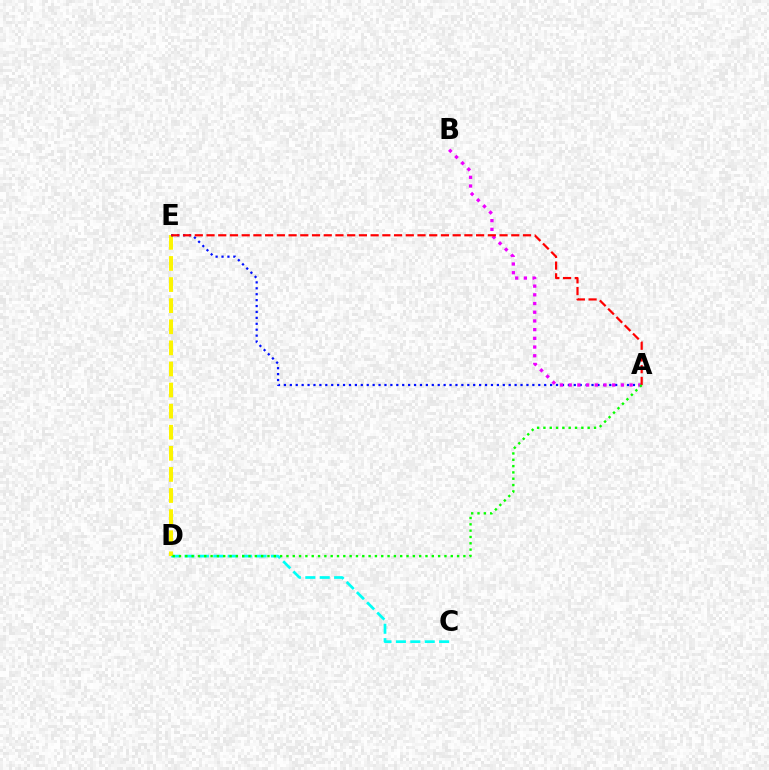{('C', 'D'): [{'color': '#00fff6', 'line_style': 'dashed', 'thickness': 1.96}], ('D', 'E'): [{'color': '#fcf500', 'line_style': 'dashed', 'thickness': 2.87}], ('A', 'E'): [{'color': '#0010ff', 'line_style': 'dotted', 'thickness': 1.61}, {'color': '#ff0000', 'line_style': 'dashed', 'thickness': 1.59}], ('A', 'B'): [{'color': '#ee00ff', 'line_style': 'dotted', 'thickness': 2.36}], ('A', 'D'): [{'color': '#08ff00', 'line_style': 'dotted', 'thickness': 1.72}]}